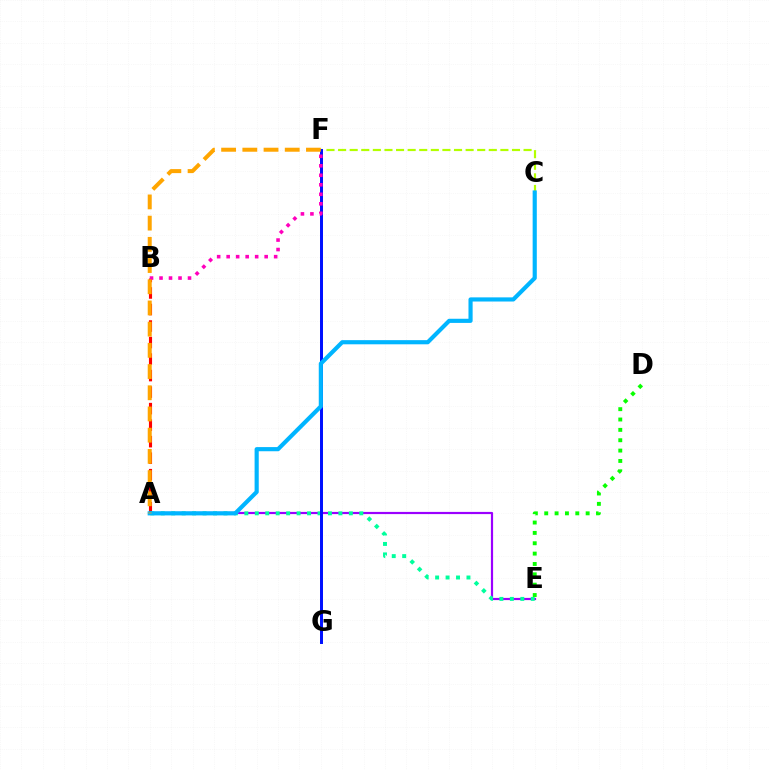{('A', 'E'): [{'color': '#9b00ff', 'line_style': 'solid', 'thickness': 1.57}, {'color': '#00ff9d', 'line_style': 'dotted', 'thickness': 2.84}], ('A', 'B'): [{'color': '#ff0000', 'line_style': 'dashed', 'thickness': 2.24}], ('C', 'F'): [{'color': '#b3ff00', 'line_style': 'dashed', 'thickness': 1.57}], ('F', 'G'): [{'color': '#0010ff', 'line_style': 'solid', 'thickness': 2.14}], ('A', 'C'): [{'color': '#00b5ff', 'line_style': 'solid', 'thickness': 2.99}], ('D', 'E'): [{'color': '#08ff00', 'line_style': 'dotted', 'thickness': 2.81}], ('B', 'F'): [{'color': '#ff00bd', 'line_style': 'dotted', 'thickness': 2.58}], ('A', 'F'): [{'color': '#ffa500', 'line_style': 'dashed', 'thickness': 2.88}]}